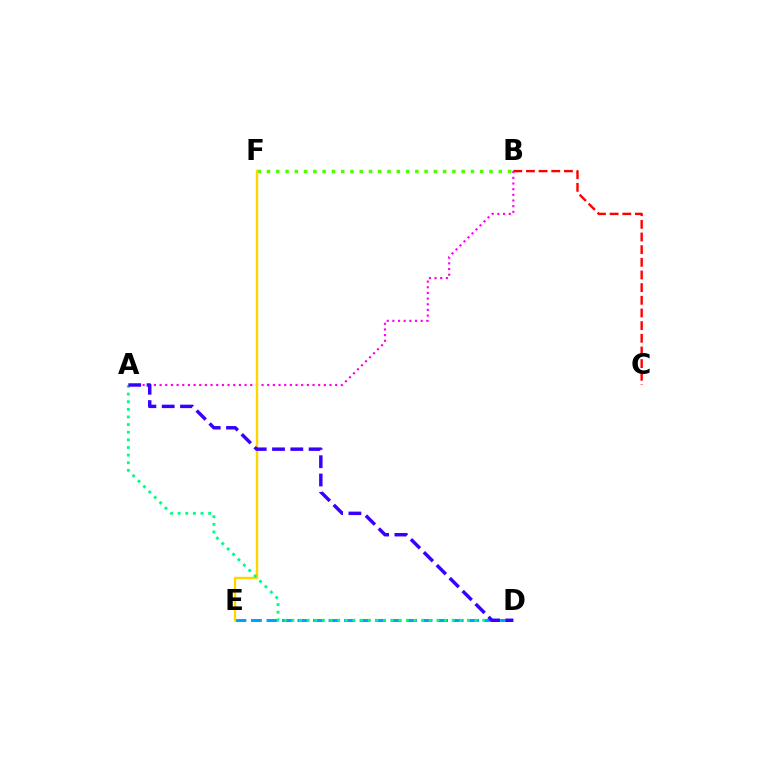{('B', 'C'): [{'color': '#ff0000', 'line_style': 'dashed', 'thickness': 1.72}], ('A', 'B'): [{'color': '#ff00ed', 'line_style': 'dotted', 'thickness': 1.54}], ('B', 'F'): [{'color': '#4fff00', 'line_style': 'dotted', 'thickness': 2.52}], ('D', 'E'): [{'color': '#009eff', 'line_style': 'dashed', 'thickness': 2.11}], ('E', 'F'): [{'color': '#ffd500', 'line_style': 'solid', 'thickness': 1.73}], ('A', 'D'): [{'color': '#00ff86', 'line_style': 'dotted', 'thickness': 2.07}, {'color': '#3700ff', 'line_style': 'dashed', 'thickness': 2.48}]}